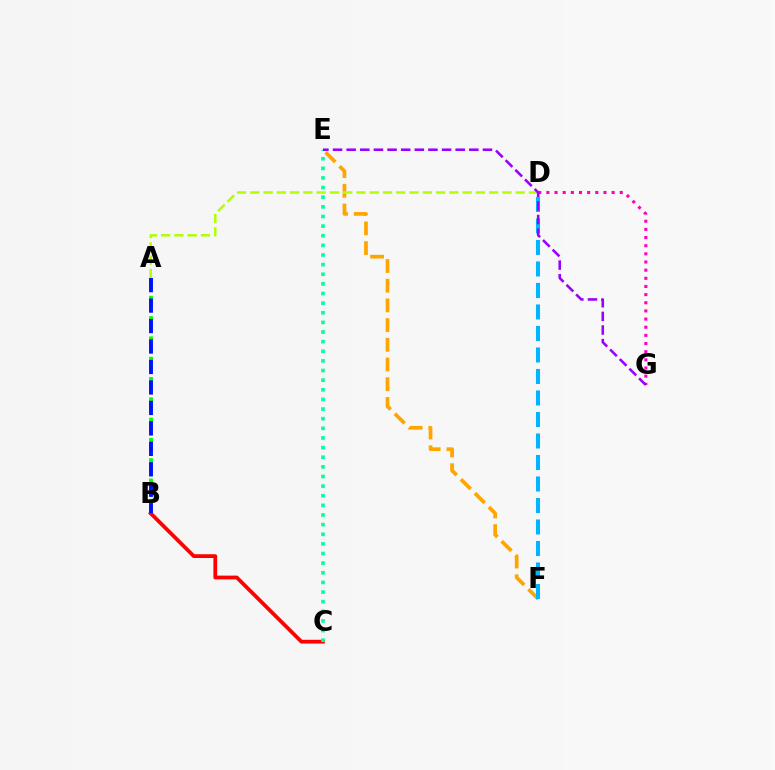{('B', 'C'): [{'color': '#ff0000', 'line_style': 'solid', 'thickness': 2.72}], ('E', 'F'): [{'color': '#ffa500', 'line_style': 'dashed', 'thickness': 2.68}], ('D', 'F'): [{'color': '#00b5ff', 'line_style': 'dashed', 'thickness': 2.92}], ('D', 'G'): [{'color': '#ff00bd', 'line_style': 'dotted', 'thickness': 2.21}], ('A', 'B'): [{'color': '#08ff00', 'line_style': 'dashed', 'thickness': 2.76}, {'color': '#0010ff', 'line_style': 'dashed', 'thickness': 2.78}], ('C', 'E'): [{'color': '#00ff9d', 'line_style': 'dotted', 'thickness': 2.62}], ('A', 'D'): [{'color': '#b3ff00', 'line_style': 'dashed', 'thickness': 1.8}], ('E', 'G'): [{'color': '#9b00ff', 'line_style': 'dashed', 'thickness': 1.85}]}